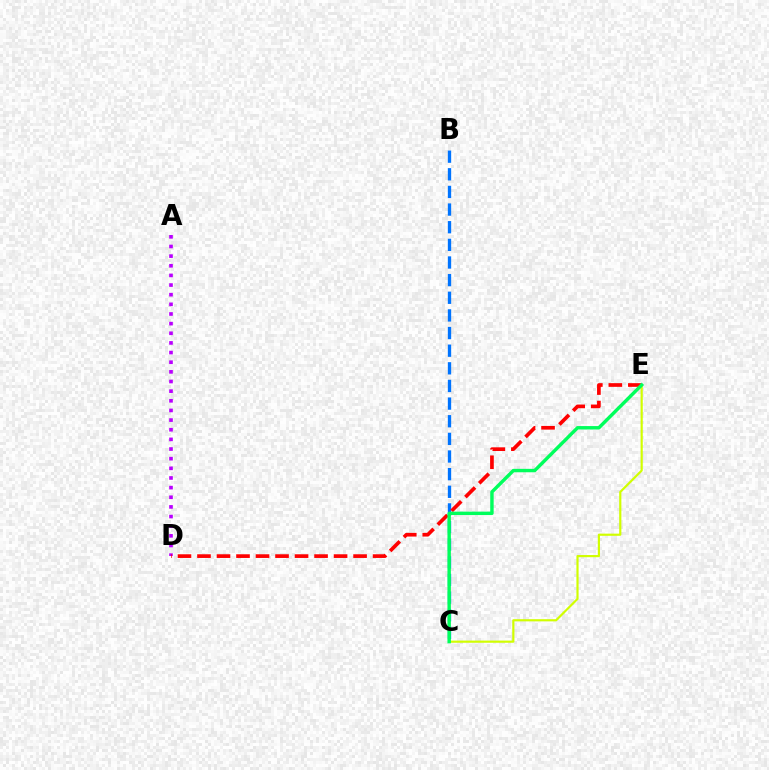{('B', 'C'): [{'color': '#0074ff', 'line_style': 'dashed', 'thickness': 2.4}], ('A', 'D'): [{'color': '#b900ff', 'line_style': 'dotted', 'thickness': 2.62}], ('D', 'E'): [{'color': '#ff0000', 'line_style': 'dashed', 'thickness': 2.65}], ('C', 'E'): [{'color': '#d1ff00', 'line_style': 'solid', 'thickness': 1.57}, {'color': '#00ff5c', 'line_style': 'solid', 'thickness': 2.47}]}